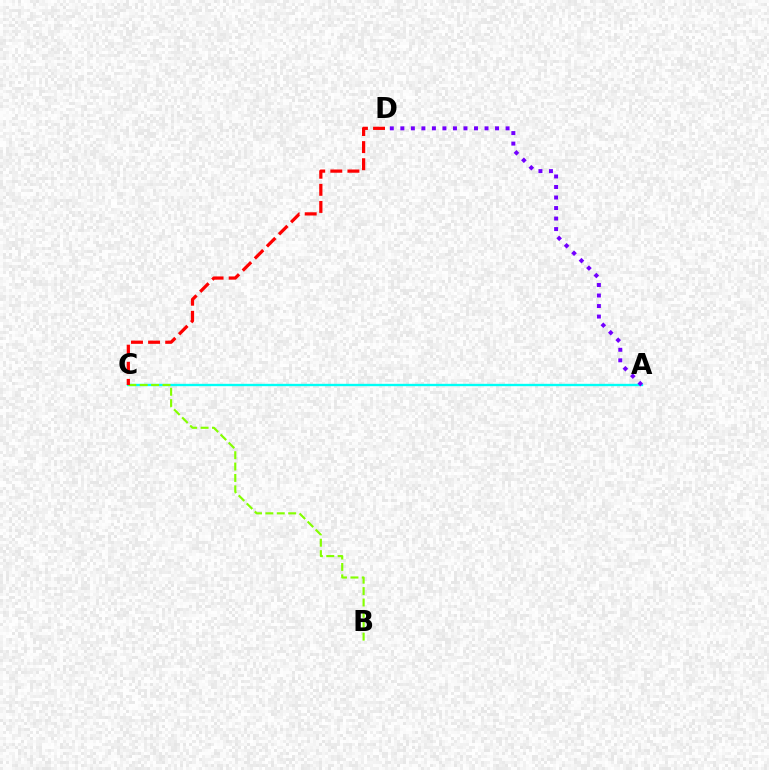{('A', 'C'): [{'color': '#00fff6', 'line_style': 'solid', 'thickness': 1.69}], ('B', 'C'): [{'color': '#84ff00', 'line_style': 'dashed', 'thickness': 1.55}], ('C', 'D'): [{'color': '#ff0000', 'line_style': 'dashed', 'thickness': 2.32}], ('A', 'D'): [{'color': '#7200ff', 'line_style': 'dotted', 'thickness': 2.86}]}